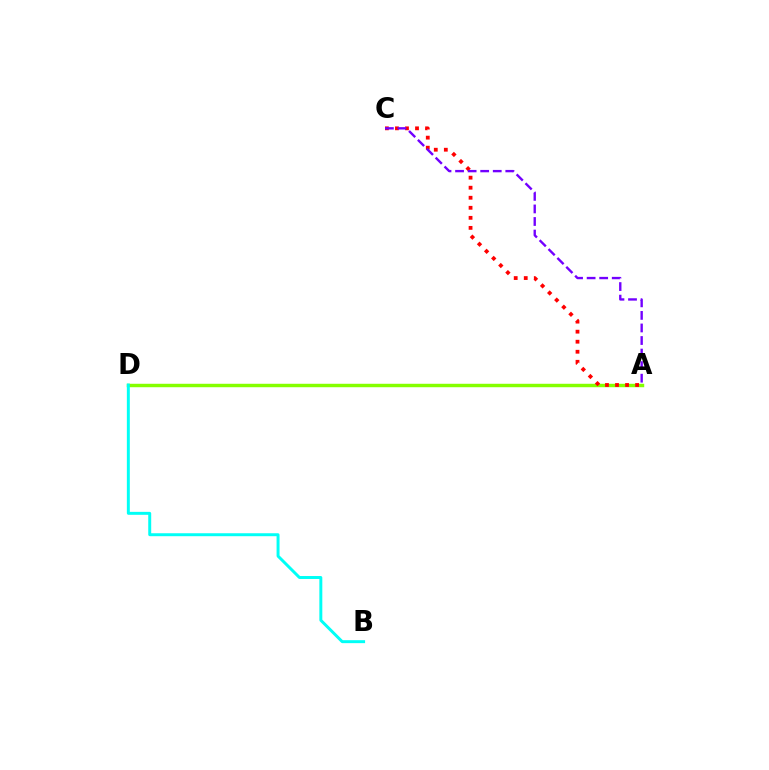{('A', 'D'): [{'color': '#84ff00', 'line_style': 'solid', 'thickness': 2.48}], ('B', 'D'): [{'color': '#00fff6', 'line_style': 'solid', 'thickness': 2.13}], ('A', 'C'): [{'color': '#ff0000', 'line_style': 'dotted', 'thickness': 2.73}, {'color': '#7200ff', 'line_style': 'dashed', 'thickness': 1.71}]}